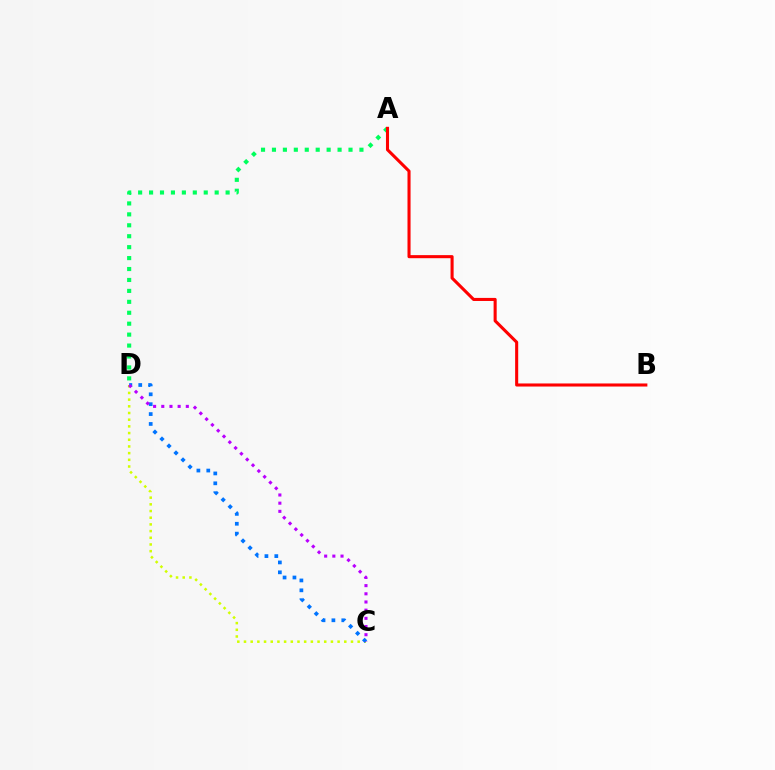{('A', 'D'): [{'color': '#00ff5c', 'line_style': 'dotted', 'thickness': 2.97}], ('C', 'D'): [{'color': '#d1ff00', 'line_style': 'dotted', 'thickness': 1.82}, {'color': '#0074ff', 'line_style': 'dotted', 'thickness': 2.68}, {'color': '#b900ff', 'line_style': 'dotted', 'thickness': 2.22}], ('A', 'B'): [{'color': '#ff0000', 'line_style': 'solid', 'thickness': 2.21}]}